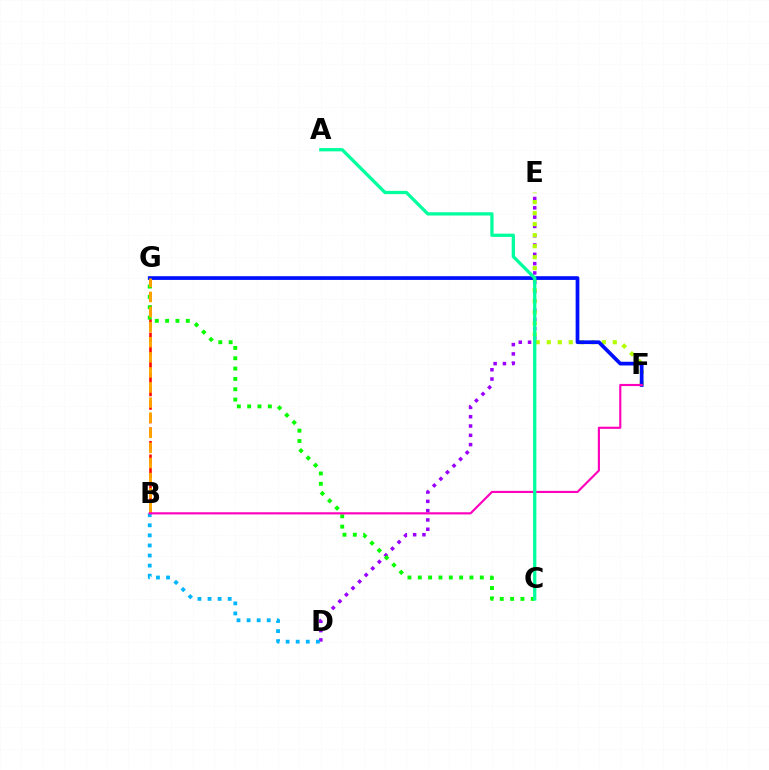{('D', 'E'): [{'color': '#9b00ff', 'line_style': 'dotted', 'thickness': 2.53}], ('B', 'G'): [{'color': '#ff0000', 'line_style': 'dashed', 'thickness': 1.84}, {'color': '#ffa500', 'line_style': 'dashed', 'thickness': 2.05}], ('E', 'F'): [{'color': '#b3ff00', 'line_style': 'dotted', 'thickness': 2.99}], ('F', 'G'): [{'color': '#0010ff', 'line_style': 'solid', 'thickness': 2.68}], ('C', 'G'): [{'color': '#08ff00', 'line_style': 'dotted', 'thickness': 2.81}], ('B', 'D'): [{'color': '#00b5ff', 'line_style': 'dotted', 'thickness': 2.74}], ('B', 'F'): [{'color': '#ff00bd', 'line_style': 'solid', 'thickness': 1.55}], ('A', 'C'): [{'color': '#00ff9d', 'line_style': 'solid', 'thickness': 2.36}]}